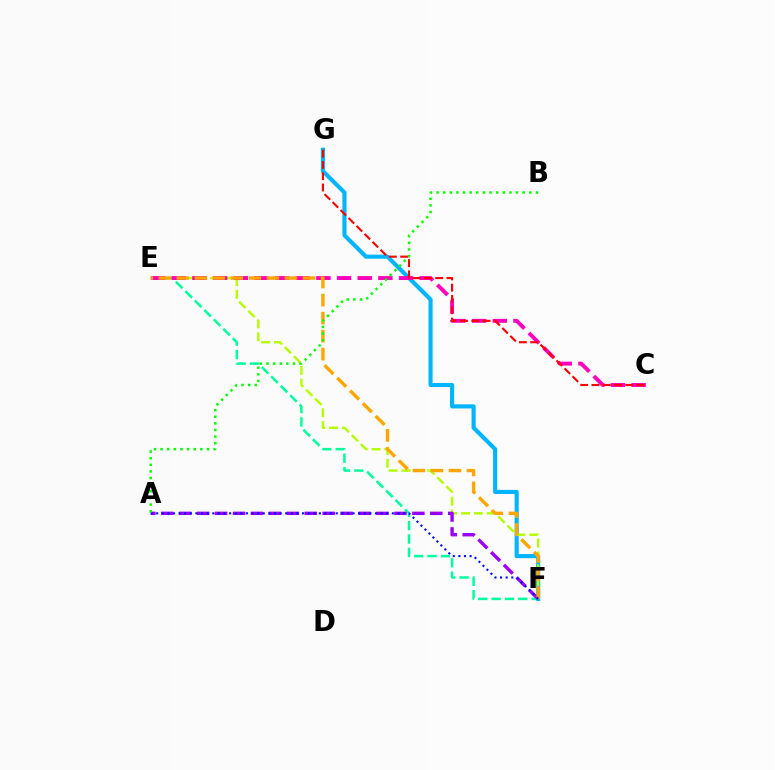{('F', 'G'): [{'color': '#00b5ff', 'line_style': 'solid', 'thickness': 2.96}], ('E', 'F'): [{'color': '#b3ff00', 'line_style': 'dashed', 'thickness': 1.74}, {'color': '#00ff9d', 'line_style': 'dashed', 'thickness': 1.81}, {'color': '#ffa500', 'line_style': 'dashed', 'thickness': 2.45}], ('C', 'E'): [{'color': '#ff00bd', 'line_style': 'dashed', 'thickness': 2.81}], ('C', 'G'): [{'color': '#ff0000', 'line_style': 'dashed', 'thickness': 1.53}], ('A', 'F'): [{'color': '#9b00ff', 'line_style': 'dashed', 'thickness': 2.44}, {'color': '#0010ff', 'line_style': 'dotted', 'thickness': 1.52}], ('A', 'B'): [{'color': '#08ff00', 'line_style': 'dotted', 'thickness': 1.8}]}